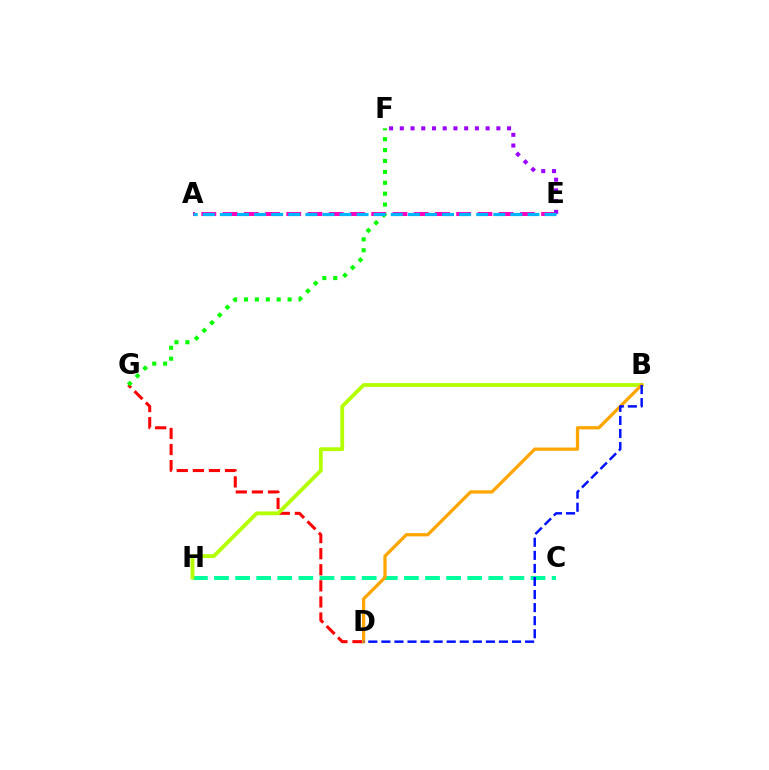{('C', 'H'): [{'color': '#00ff9d', 'line_style': 'dashed', 'thickness': 2.87}], ('D', 'G'): [{'color': '#ff0000', 'line_style': 'dashed', 'thickness': 2.19}], ('A', 'E'): [{'color': '#ff00bd', 'line_style': 'dashed', 'thickness': 2.88}, {'color': '#00b5ff', 'line_style': 'dashed', 'thickness': 2.32}], ('B', 'H'): [{'color': '#b3ff00', 'line_style': 'solid', 'thickness': 2.74}], ('B', 'D'): [{'color': '#ffa500', 'line_style': 'solid', 'thickness': 2.34}, {'color': '#0010ff', 'line_style': 'dashed', 'thickness': 1.77}], ('F', 'G'): [{'color': '#08ff00', 'line_style': 'dotted', 'thickness': 2.96}], ('E', 'F'): [{'color': '#9b00ff', 'line_style': 'dotted', 'thickness': 2.92}]}